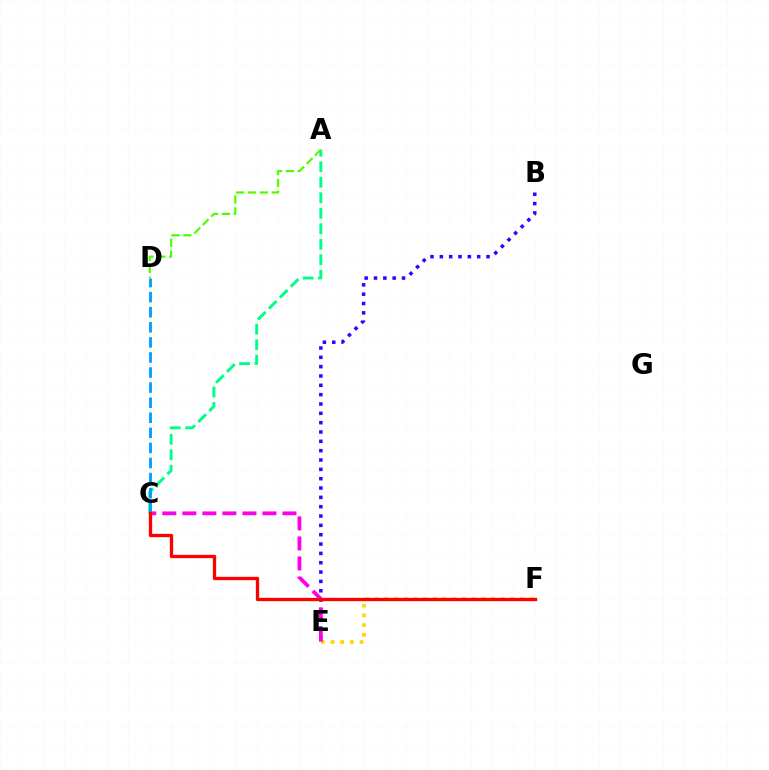{('B', 'E'): [{'color': '#3700ff', 'line_style': 'dotted', 'thickness': 2.54}], ('E', 'F'): [{'color': '#ffd500', 'line_style': 'dotted', 'thickness': 2.63}], ('A', 'C'): [{'color': '#00ff86', 'line_style': 'dashed', 'thickness': 2.11}], ('C', 'E'): [{'color': '#ff00ed', 'line_style': 'dashed', 'thickness': 2.72}], ('C', 'D'): [{'color': '#009eff', 'line_style': 'dashed', 'thickness': 2.05}], ('C', 'F'): [{'color': '#ff0000', 'line_style': 'solid', 'thickness': 2.4}], ('A', 'D'): [{'color': '#4fff00', 'line_style': 'dashed', 'thickness': 1.61}]}